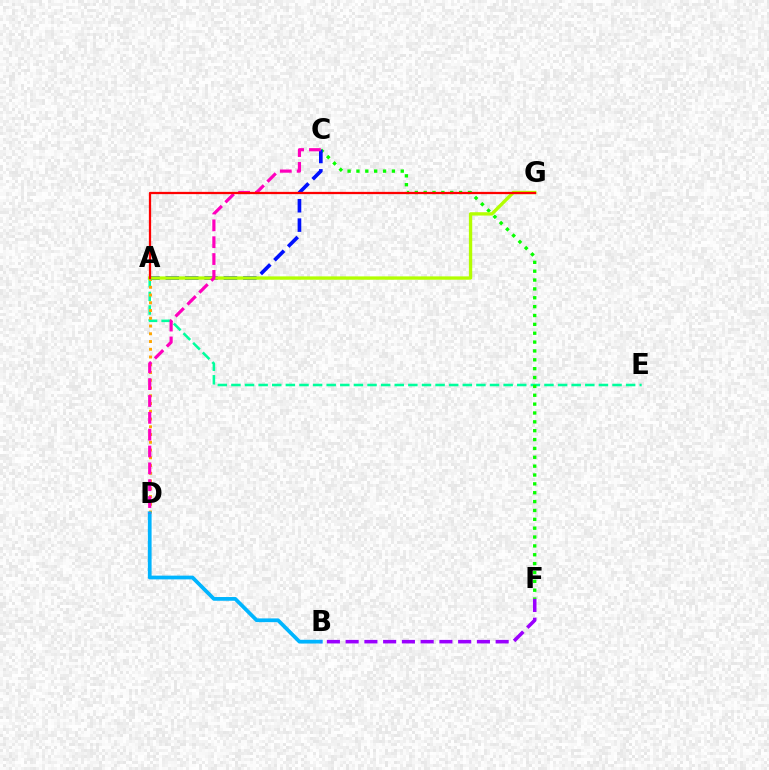{('A', 'E'): [{'color': '#00ff9d', 'line_style': 'dashed', 'thickness': 1.85}], ('A', 'D'): [{'color': '#ffa500', 'line_style': 'dotted', 'thickness': 2.11}], ('C', 'F'): [{'color': '#08ff00', 'line_style': 'dotted', 'thickness': 2.41}], ('B', 'D'): [{'color': '#00b5ff', 'line_style': 'solid', 'thickness': 2.7}], ('A', 'C'): [{'color': '#0010ff', 'line_style': 'dashed', 'thickness': 2.63}], ('A', 'G'): [{'color': '#b3ff00', 'line_style': 'solid', 'thickness': 2.4}, {'color': '#ff0000', 'line_style': 'solid', 'thickness': 1.63}], ('C', 'D'): [{'color': '#ff00bd', 'line_style': 'dashed', 'thickness': 2.29}], ('B', 'F'): [{'color': '#9b00ff', 'line_style': 'dashed', 'thickness': 2.55}]}